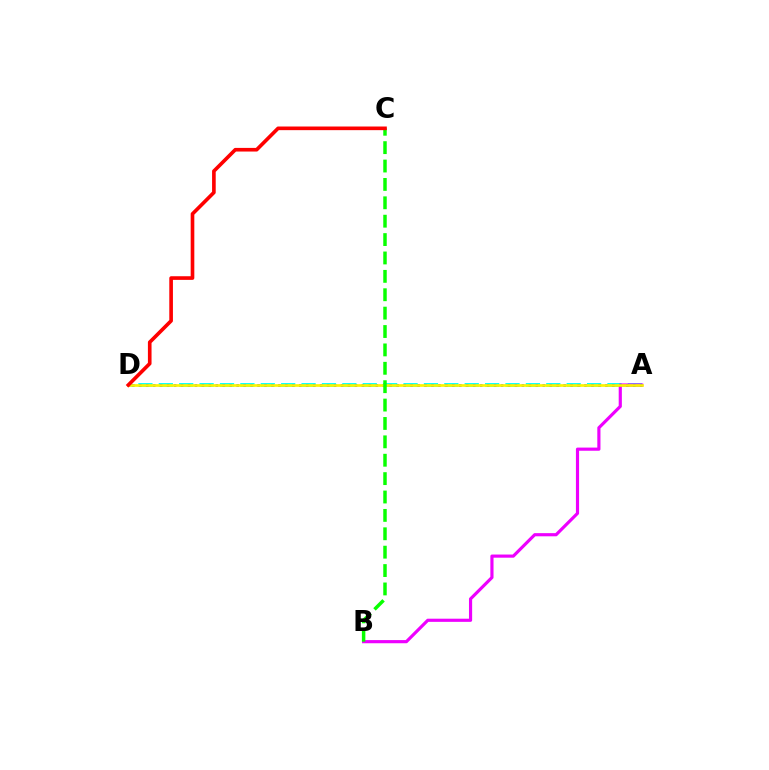{('A', 'D'): [{'color': '#00fff6', 'line_style': 'dashed', 'thickness': 2.77}, {'color': '#0010ff', 'line_style': 'dotted', 'thickness': 1.89}, {'color': '#fcf500', 'line_style': 'solid', 'thickness': 1.93}], ('A', 'B'): [{'color': '#ee00ff', 'line_style': 'solid', 'thickness': 2.27}], ('B', 'C'): [{'color': '#08ff00', 'line_style': 'dashed', 'thickness': 2.5}], ('C', 'D'): [{'color': '#ff0000', 'line_style': 'solid', 'thickness': 2.62}]}